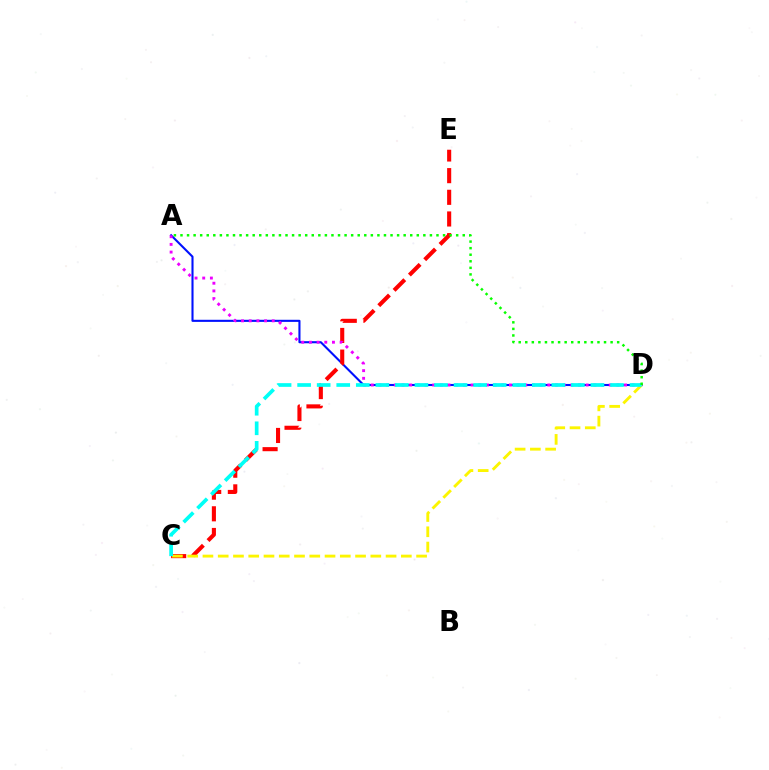{('A', 'D'): [{'color': '#0010ff', 'line_style': 'solid', 'thickness': 1.51}, {'color': '#ee00ff', 'line_style': 'dotted', 'thickness': 2.09}, {'color': '#08ff00', 'line_style': 'dotted', 'thickness': 1.78}], ('C', 'E'): [{'color': '#ff0000', 'line_style': 'dashed', 'thickness': 2.94}], ('C', 'D'): [{'color': '#fcf500', 'line_style': 'dashed', 'thickness': 2.07}, {'color': '#00fff6', 'line_style': 'dashed', 'thickness': 2.66}]}